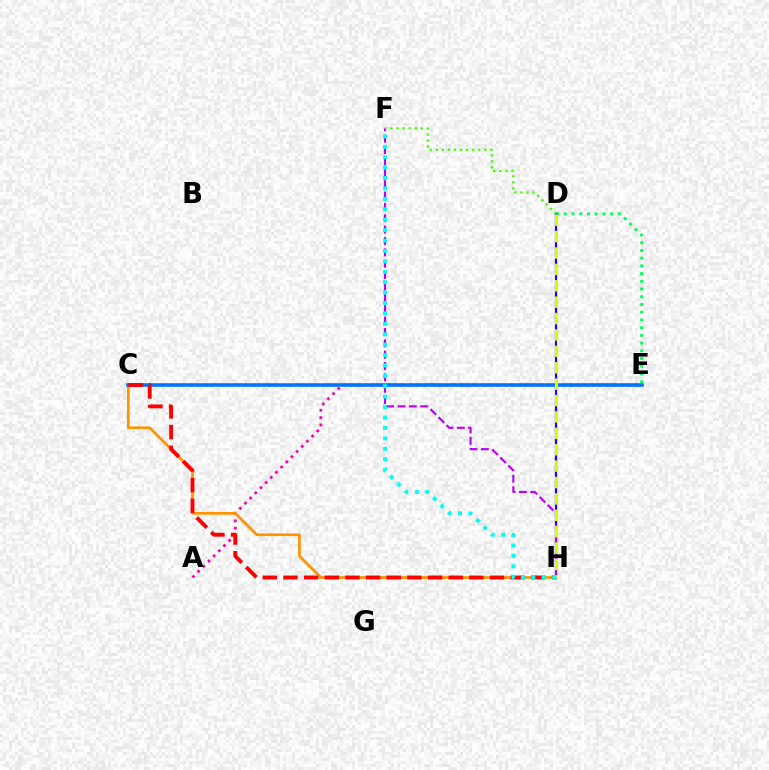{('A', 'E'): [{'color': '#ff00ac', 'line_style': 'dotted', 'thickness': 1.98}], ('D', 'E'): [{'color': '#00ff5c', 'line_style': 'dotted', 'thickness': 2.1}], ('C', 'H'): [{'color': '#ff9400', 'line_style': 'solid', 'thickness': 1.96}, {'color': '#ff0000', 'line_style': 'dashed', 'thickness': 2.81}], ('D', 'H'): [{'color': '#2500ff', 'line_style': 'solid', 'thickness': 1.6}, {'color': '#d1ff00', 'line_style': 'dashed', 'thickness': 2.23}], ('F', 'H'): [{'color': '#b900ff', 'line_style': 'dashed', 'thickness': 1.54}, {'color': '#00fff6', 'line_style': 'dotted', 'thickness': 2.83}], ('C', 'E'): [{'color': '#0074ff', 'line_style': 'solid', 'thickness': 2.58}], ('D', 'F'): [{'color': '#3dff00', 'line_style': 'dotted', 'thickness': 1.65}]}